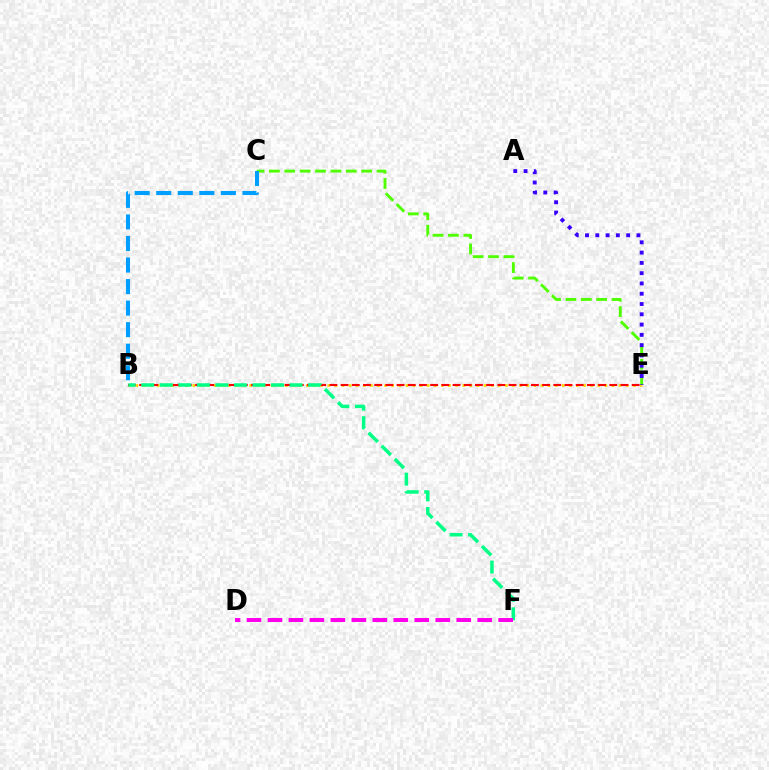{('B', 'E'): [{'color': '#ffd500', 'line_style': 'dotted', 'thickness': 1.93}, {'color': '#ff0000', 'line_style': 'dashed', 'thickness': 1.52}], ('C', 'E'): [{'color': '#4fff00', 'line_style': 'dashed', 'thickness': 2.09}], ('B', 'C'): [{'color': '#009eff', 'line_style': 'dashed', 'thickness': 2.93}], ('A', 'E'): [{'color': '#3700ff', 'line_style': 'dotted', 'thickness': 2.79}], ('B', 'F'): [{'color': '#00ff86', 'line_style': 'dashed', 'thickness': 2.52}], ('D', 'F'): [{'color': '#ff00ed', 'line_style': 'dashed', 'thickness': 2.85}]}